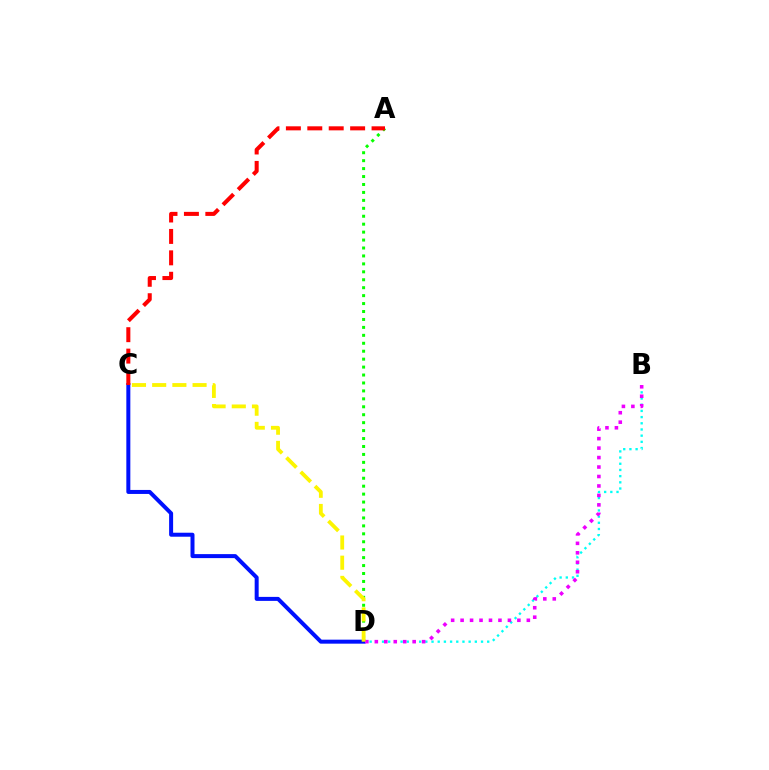{('B', 'D'): [{'color': '#00fff6', 'line_style': 'dotted', 'thickness': 1.68}, {'color': '#ee00ff', 'line_style': 'dotted', 'thickness': 2.57}], ('C', 'D'): [{'color': '#0010ff', 'line_style': 'solid', 'thickness': 2.88}, {'color': '#fcf500', 'line_style': 'dashed', 'thickness': 2.74}], ('A', 'D'): [{'color': '#08ff00', 'line_style': 'dotted', 'thickness': 2.16}], ('A', 'C'): [{'color': '#ff0000', 'line_style': 'dashed', 'thickness': 2.91}]}